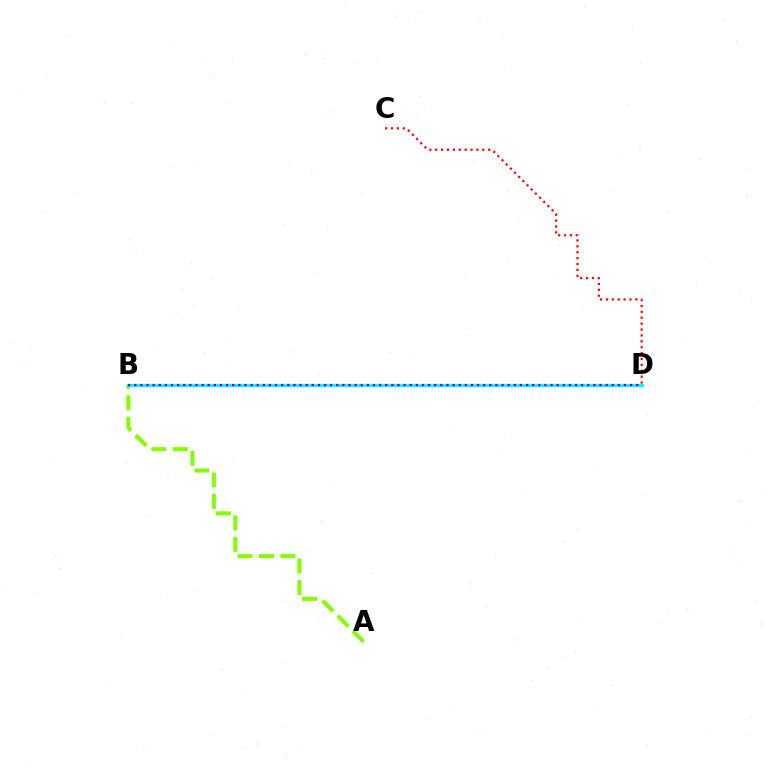{('A', 'B'): [{'color': '#84ff00', 'line_style': 'dashed', 'thickness': 2.91}], ('B', 'D'): [{'color': '#00fff6', 'line_style': 'solid', 'thickness': 2.15}, {'color': '#7200ff', 'line_style': 'dotted', 'thickness': 1.66}], ('C', 'D'): [{'color': '#ff0000', 'line_style': 'dotted', 'thickness': 1.6}]}